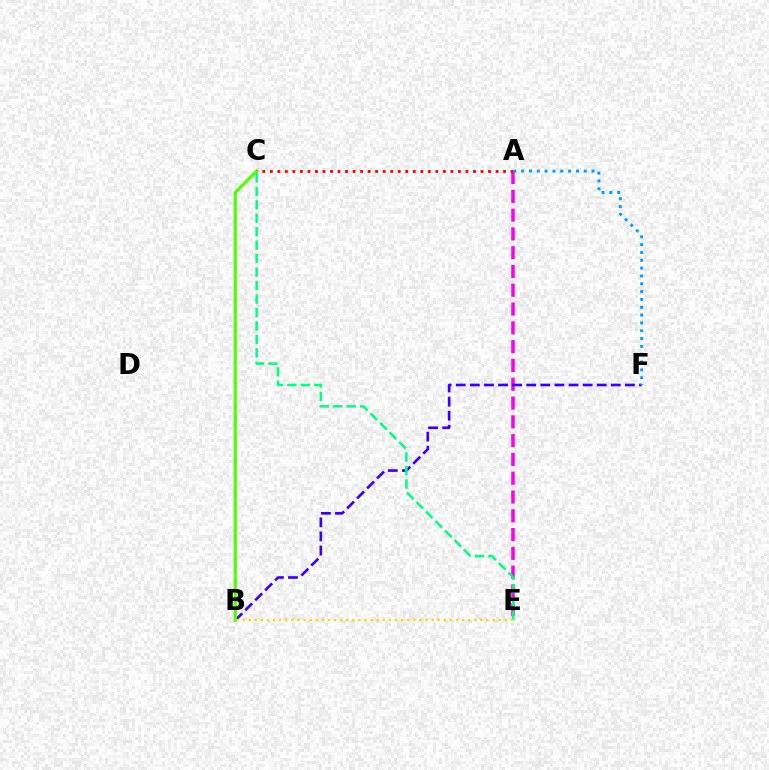{('A', 'E'): [{'color': '#ff00ed', 'line_style': 'dashed', 'thickness': 2.55}], ('B', 'F'): [{'color': '#3700ff', 'line_style': 'dashed', 'thickness': 1.92}], ('C', 'E'): [{'color': '#00ff86', 'line_style': 'dashed', 'thickness': 1.83}], ('B', 'C'): [{'color': '#4fff00', 'line_style': 'solid', 'thickness': 2.25}], ('A', 'C'): [{'color': '#ff0000', 'line_style': 'dotted', 'thickness': 2.04}], ('A', 'F'): [{'color': '#009eff', 'line_style': 'dotted', 'thickness': 2.13}], ('B', 'E'): [{'color': '#ffd500', 'line_style': 'dotted', 'thickness': 1.66}]}